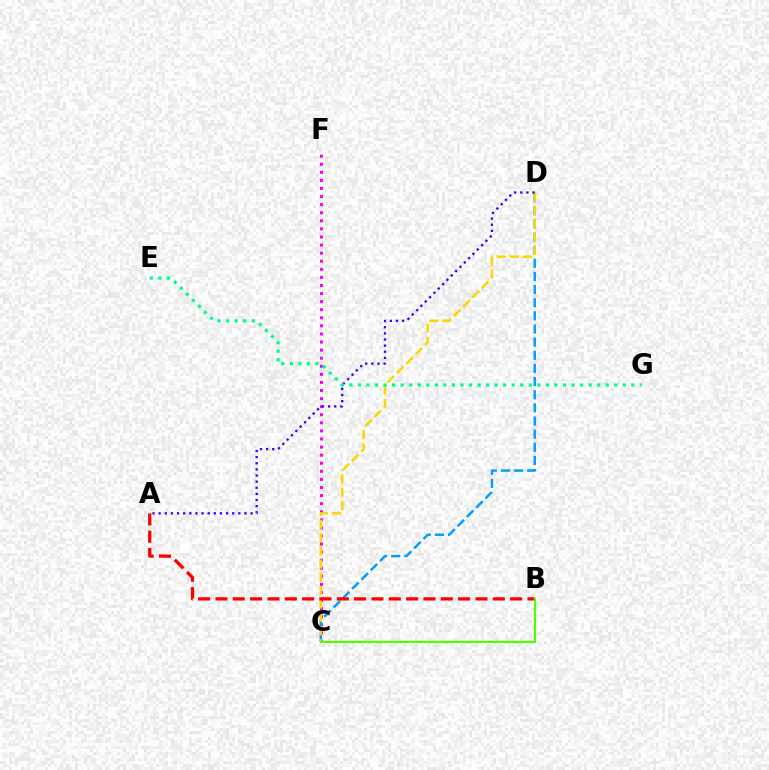{('C', 'F'): [{'color': '#ff00ed', 'line_style': 'dotted', 'thickness': 2.2}], ('C', 'D'): [{'color': '#009eff', 'line_style': 'dashed', 'thickness': 1.79}, {'color': '#ffd500', 'line_style': 'dashed', 'thickness': 1.81}], ('A', 'B'): [{'color': '#ff0000', 'line_style': 'dashed', 'thickness': 2.35}], ('A', 'D'): [{'color': '#3700ff', 'line_style': 'dotted', 'thickness': 1.67}], ('B', 'C'): [{'color': '#4fff00', 'line_style': 'solid', 'thickness': 1.56}], ('E', 'G'): [{'color': '#00ff86', 'line_style': 'dotted', 'thickness': 2.32}]}